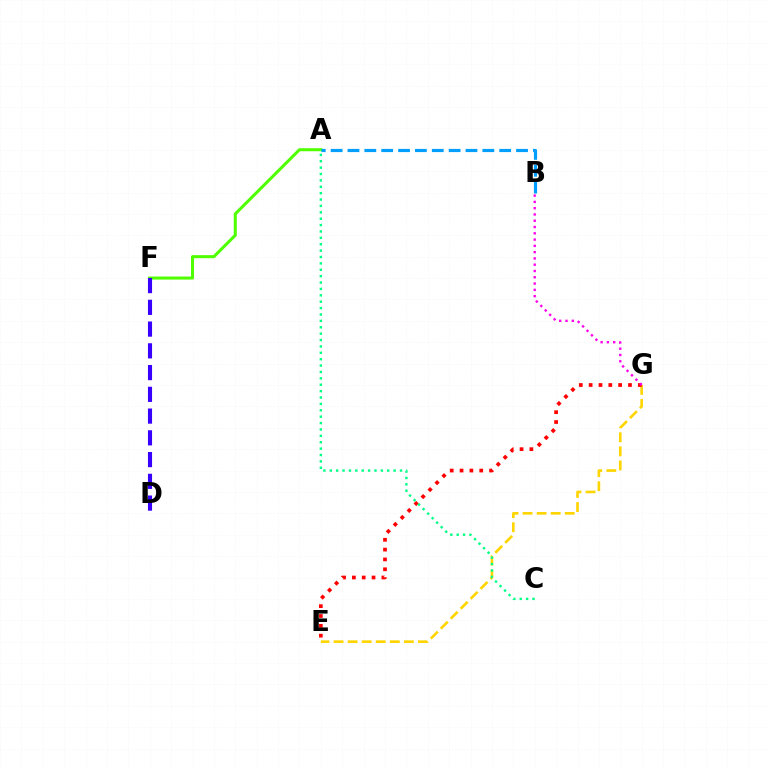{('A', 'F'): [{'color': '#4fff00', 'line_style': 'solid', 'thickness': 2.19}], ('E', 'G'): [{'color': '#ffd500', 'line_style': 'dashed', 'thickness': 1.91}, {'color': '#ff0000', 'line_style': 'dotted', 'thickness': 2.67}], ('A', 'B'): [{'color': '#009eff', 'line_style': 'dashed', 'thickness': 2.29}], ('D', 'F'): [{'color': '#3700ff', 'line_style': 'dashed', 'thickness': 2.95}], ('B', 'G'): [{'color': '#ff00ed', 'line_style': 'dotted', 'thickness': 1.71}], ('A', 'C'): [{'color': '#00ff86', 'line_style': 'dotted', 'thickness': 1.73}]}